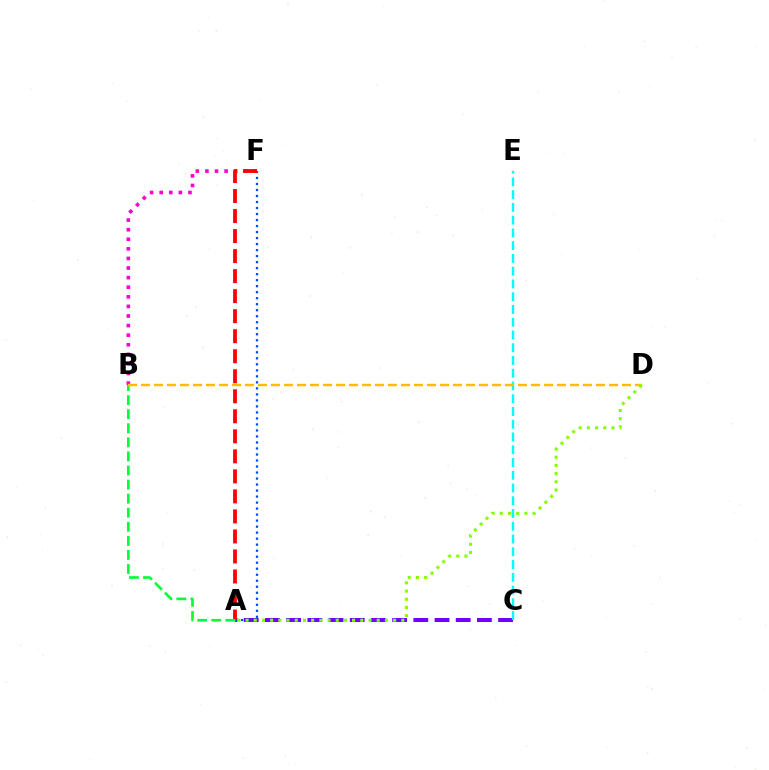{('B', 'F'): [{'color': '#ff00cf', 'line_style': 'dotted', 'thickness': 2.6}], ('A', 'C'): [{'color': '#7200ff', 'line_style': 'dashed', 'thickness': 2.88}], ('A', 'F'): [{'color': '#004bff', 'line_style': 'dotted', 'thickness': 1.63}, {'color': '#ff0000', 'line_style': 'dashed', 'thickness': 2.72}], ('C', 'E'): [{'color': '#00fff6', 'line_style': 'dashed', 'thickness': 1.73}], ('A', 'B'): [{'color': '#00ff39', 'line_style': 'dashed', 'thickness': 1.91}], ('B', 'D'): [{'color': '#ffbd00', 'line_style': 'dashed', 'thickness': 1.77}], ('A', 'D'): [{'color': '#84ff00', 'line_style': 'dotted', 'thickness': 2.23}]}